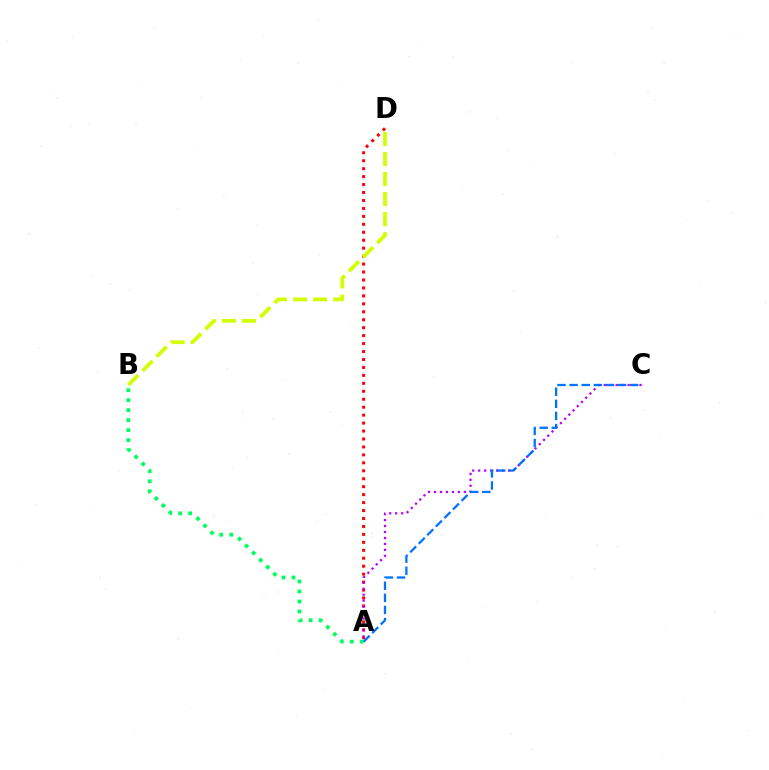{('A', 'D'): [{'color': '#ff0000', 'line_style': 'dotted', 'thickness': 2.16}], ('A', 'C'): [{'color': '#b900ff', 'line_style': 'dotted', 'thickness': 1.62}, {'color': '#0074ff', 'line_style': 'dashed', 'thickness': 1.65}], ('B', 'D'): [{'color': '#d1ff00', 'line_style': 'dashed', 'thickness': 2.72}], ('A', 'B'): [{'color': '#00ff5c', 'line_style': 'dotted', 'thickness': 2.71}]}